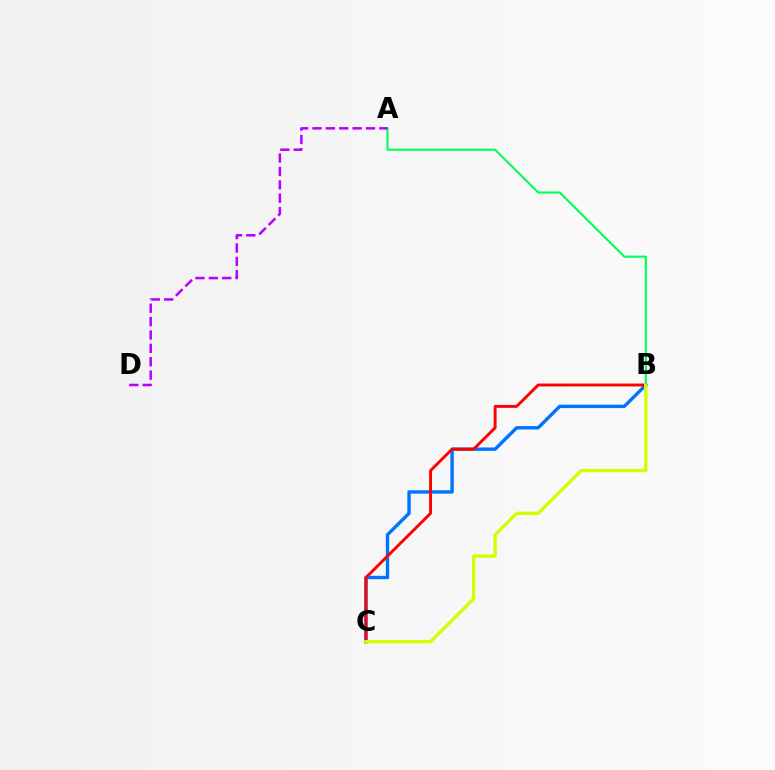{('A', 'B'): [{'color': '#00ff5c', 'line_style': 'solid', 'thickness': 1.52}], ('A', 'D'): [{'color': '#b900ff', 'line_style': 'dashed', 'thickness': 1.82}], ('B', 'C'): [{'color': '#0074ff', 'line_style': 'solid', 'thickness': 2.43}, {'color': '#ff0000', 'line_style': 'solid', 'thickness': 2.1}, {'color': '#d1ff00', 'line_style': 'solid', 'thickness': 2.4}]}